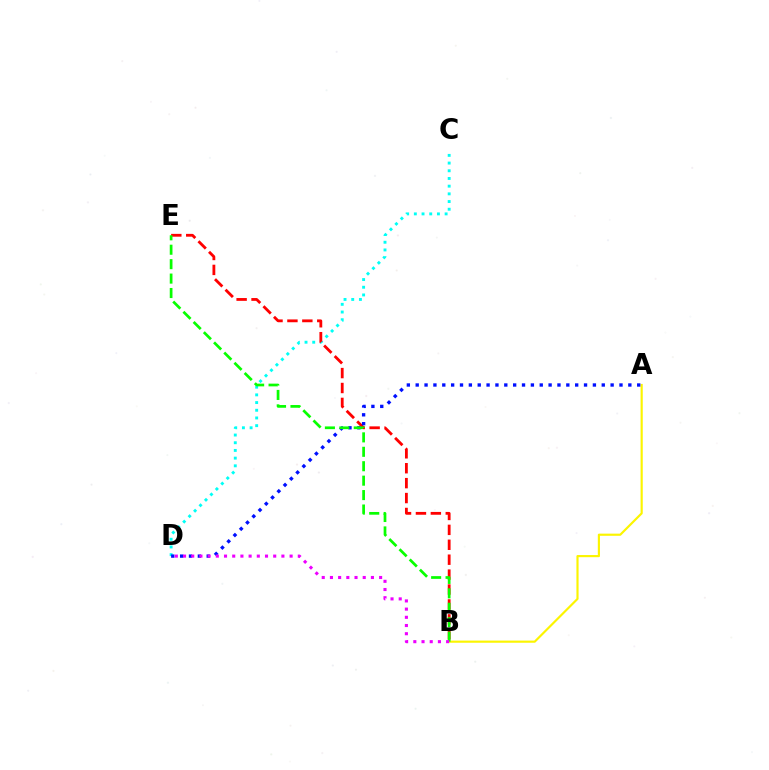{('C', 'D'): [{'color': '#00fff6', 'line_style': 'dotted', 'thickness': 2.09}], ('B', 'E'): [{'color': '#ff0000', 'line_style': 'dashed', 'thickness': 2.03}, {'color': '#08ff00', 'line_style': 'dashed', 'thickness': 1.96}], ('A', 'B'): [{'color': '#fcf500', 'line_style': 'solid', 'thickness': 1.56}], ('A', 'D'): [{'color': '#0010ff', 'line_style': 'dotted', 'thickness': 2.41}], ('B', 'D'): [{'color': '#ee00ff', 'line_style': 'dotted', 'thickness': 2.23}]}